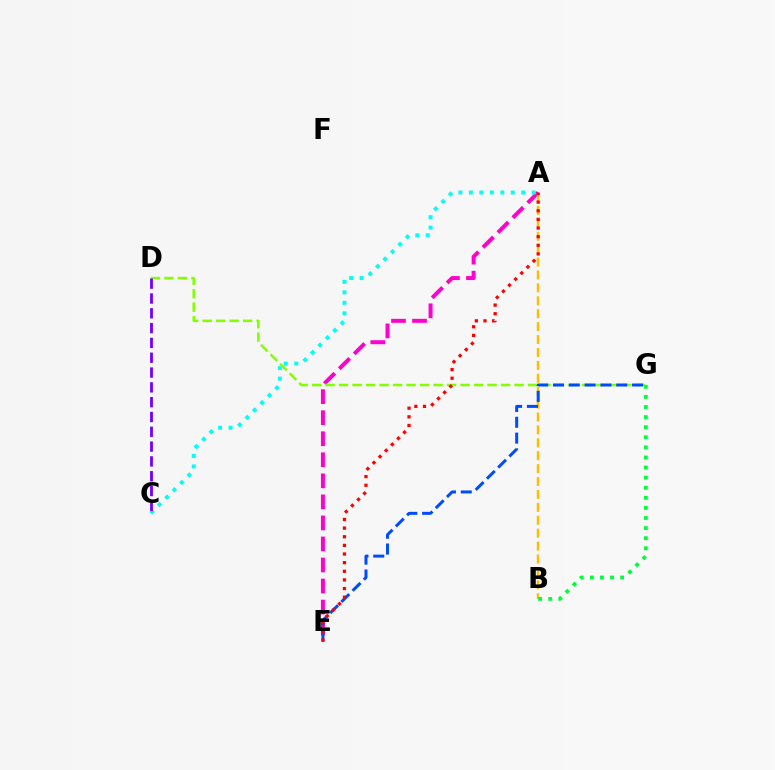{('A', 'E'): [{'color': '#ff00cf', 'line_style': 'dashed', 'thickness': 2.86}, {'color': '#ff0000', 'line_style': 'dotted', 'thickness': 2.35}], ('A', 'C'): [{'color': '#00fff6', 'line_style': 'dotted', 'thickness': 2.85}], ('D', 'G'): [{'color': '#84ff00', 'line_style': 'dashed', 'thickness': 1.83}], ('A', 'B'): [{'color': '#ffbd00', 'line_style': 'dashed', 'thickness': 1.75}], ('C', 'D'): [{'color': '#7200ff', 'line_style': 'dashed', 'thickness': 2.01}], ('E', 'G'): [{'color': '#004bff', 'line_style': 'dashed', 'thickness': 2.15}], ('B', 'G'): [{'color': '#00ff39', 'line_style': 'dotted', 'thickness': 2.74}]}